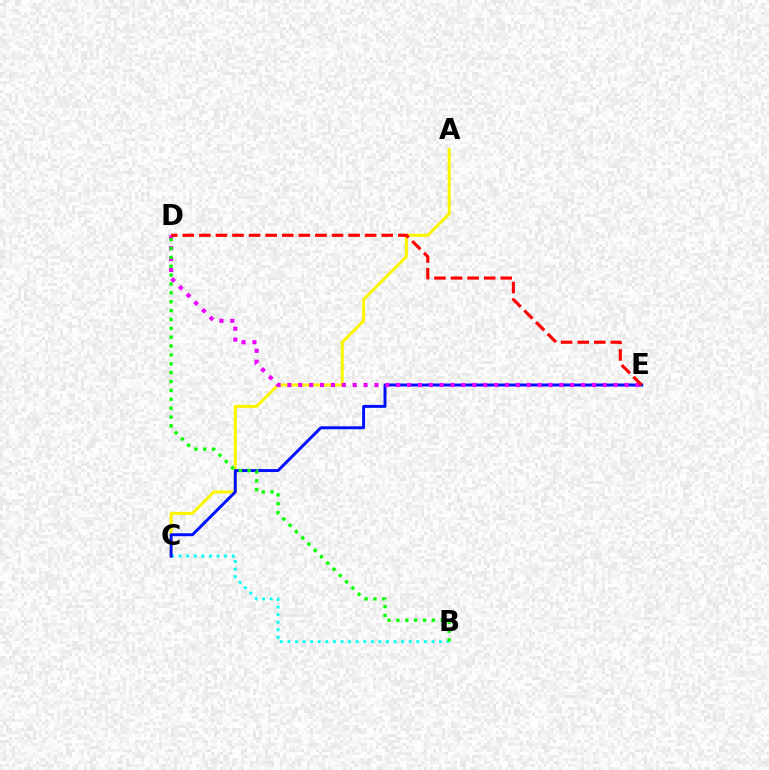{('A', 'C'): [{'color': '#fcf500', 'line_style': 'solid', 'thickness': 2.15}], ('B', 'C'): [{'color': '#00fff6', 'line_style': 'dotted', 'thickness': 2.06}], ('C', 'E'): [{'color': '#0010ff', 'line_style': 'solid', 'thickness': 2.12}], ('D', 'E'): [{'color': '#ee00ff', 'line_style': 'dotted', 'thickness': 2.95}, {'color': '#ff0000', 'line_style': 'dashed', 'thickness': 2.25}], ('B', 'D'): [{'color': '#08ff00', 'line_style': 'dotted', 'thickness': 2.41}]}